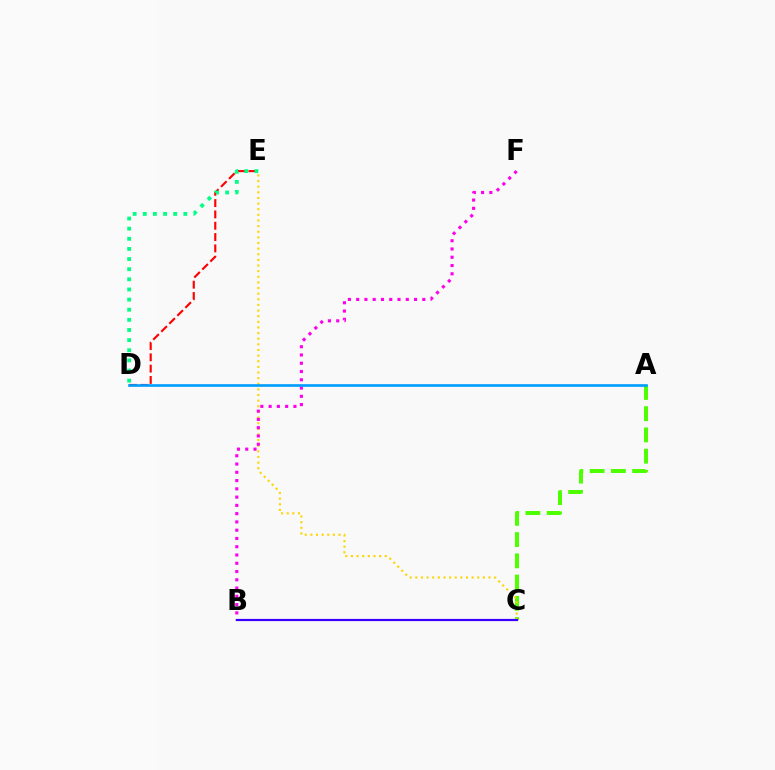{('A', 'C'): [{'color': '#4fff00', 'line_style': 'dashed', 'thickness': 2.89}], ('D', 'E'): [{'color': '#ff0000', 'line_style': 'dashed', 'thickness': 1.54}, {'color': '#00ff86', 'line_style': 'dotted', 'thickness': 2.75}], ('C', 'E'): [{'color': '#ffd500', 'line_style': 'dotted', 'thickness': 1.53}], ('B', 'F'): [{'color': '#ff00ed', 'line_style': 'dotted', 'thickness': 2.25}], ('A', 'D'): [{'color': '#009eff', 'line_style': 'solid', 'thickness': 1.91}], ('B', 'C'): [{'color': '#3700ff', 'line_style': 'solid', 'thickness': 1.57}]}